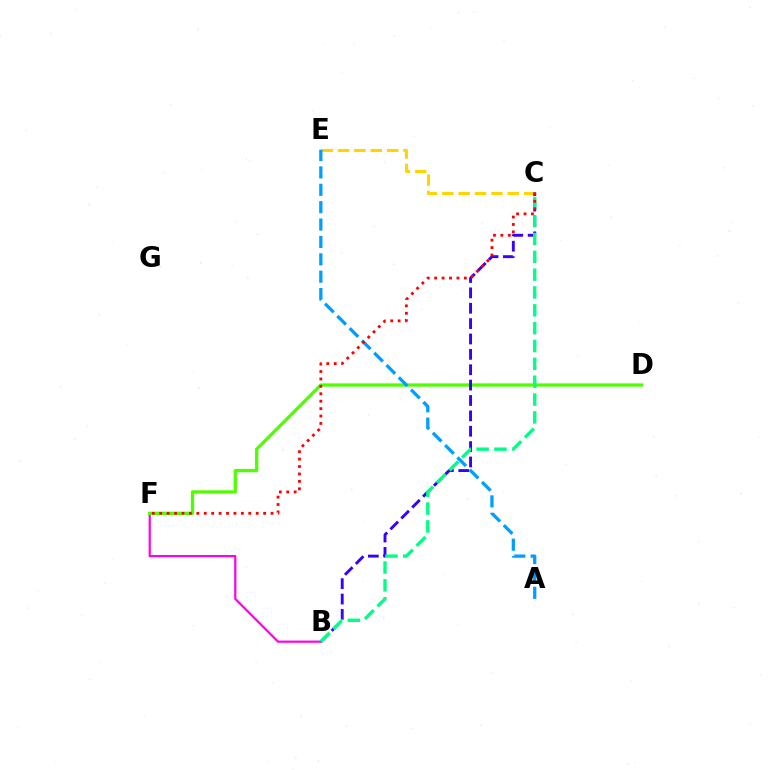{('B', 'F'): [{'color': '#ff00ed', 'line_style': 'solid', 'thickness': 1.59}], ('C', 'E'): [{'color': '#ffd500', 'line_style': 'dashed', 'thickness': 2.22}], ('D', 'F'): [{'color': '#4fff00', 'line_style': 'solid', 'thickness': 2.36}], ('B', 'C'): [{'color': '#3700ff', 'line_style': 'dashed', 'thickness': 2.09}, {'color': '#00ff86', 'line_style': 'dashed', 'thickness': 2.42}], ('A', 'E'): [{'color': '#009eff', 'line_style': 'dashed', 'thickness': 2.36}], ('C', 'F'): [{'color': '#ff0000', 'line_style': 'dotted', 'thickness': 2.02}]}